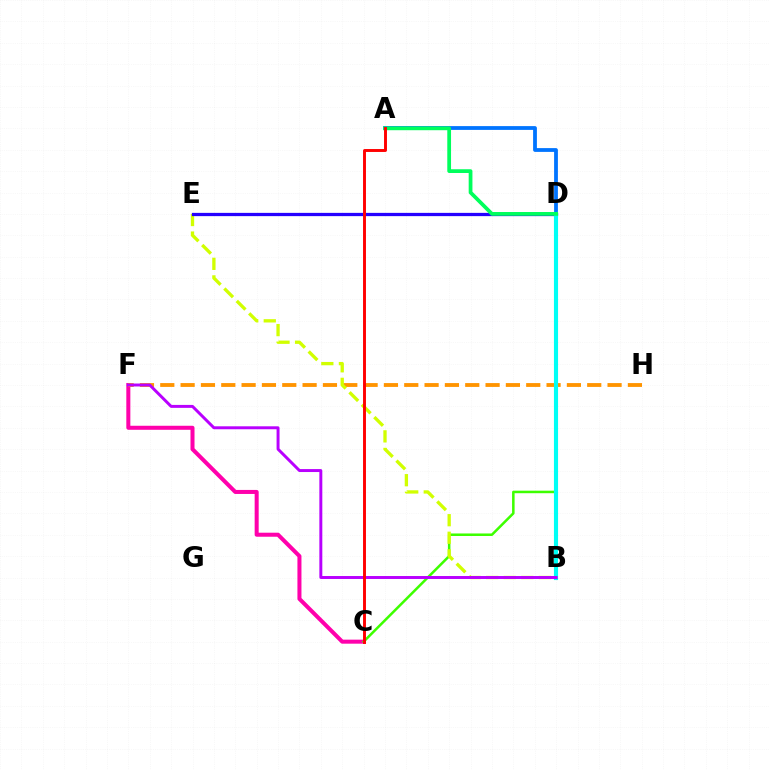{('C', 'F'): [{'color': '#ff00ac', 'line_style': 'solid', 'thickness': 2.9}], ('C', 'D'): [{'color': '#3dff00', 'line_style': 'solid', 'thickness': 1.82}], ('F', 'H'): [{'color': '#ff9400', 'line_style': 'dashed', 'thickness': 2.76}], ('A', 'D'): [{'color': '#0074ff', 'line_style': 'solid', 'thickness': 2.73}, {'color': '#00ff5c', 'line_style': 'solid', 'thickness': 2.7}], ('B', 'E'): [{'color': '#d1ff00', 'line_style': 'dashed', 'thickness': 2.39}], ('D', 'E'): [{'color': '#2500ff', 'line_style': 'solid', 'thickness': 2.34}], ('B', 'D'): [{'color': '#00fff6', 'line_style': 'solid', 'thickness': 2.96}], ('B', 'F'): [{'color': '#b900ff', 'line_style': 'solid', 'thickness': 2.13}], ('A', 'C'): [{'color': '#ff0000', 'line_style': 'solid', 'thickness': 2.1}]}